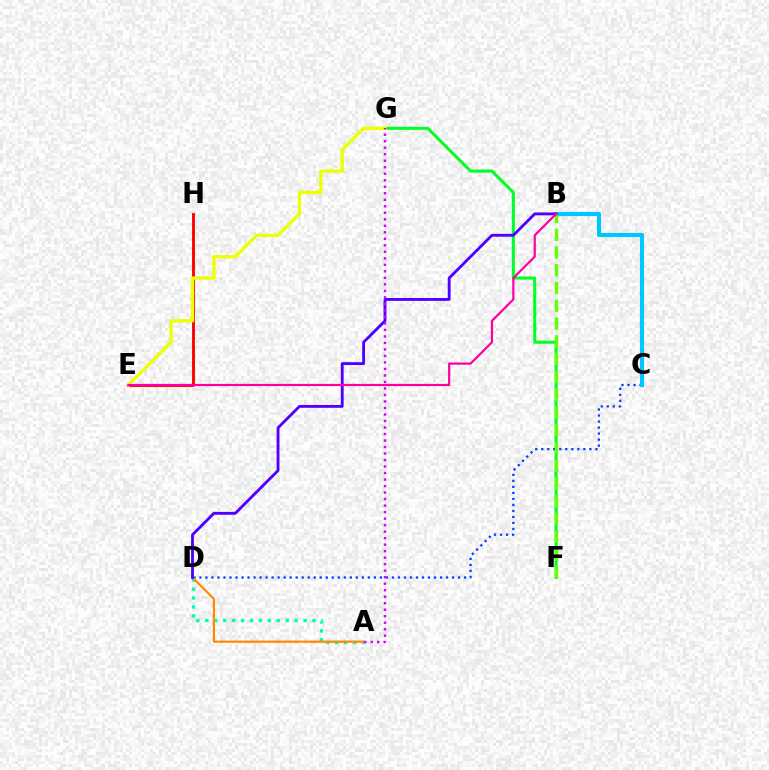{('F', 'G'): [{'color': '#00ff27', 'line_style': 'solid', 'thickness': 2.18}], ('E', 'H'): [{'color': '#ff0000', 'line_style': 'solid', 'thickness': 2.07}], ('A', 'D'): [{'color': '#00ffaf', 'line_style': 'dotted', 'thickness': 2.43}, {'color': '#ff8800', 'line_style': 'solid', 'thickness': 1.57}], ('C', 'D'): [{'color': '#003fff', 'line_style': 'dotted', 'thickness': 1.63}], ('B', 'C'): [{'color': '#00c7ff', 'line_style': 'solid', 'thickness': 2.97}], ('B', 'F'): [{'color': '#66ff00', 'line_style': 'dashed', 'thickness': 2.41}], ('E', 'G'): [{'color': '#eeff00', 'line_style': 'solid', 'thickness': 2.4}], ('B', 'D'): [{'color': '#4f00ff', 'line_style': 'solid', 'thickness': 2.05}], ('A', 'G'): [{'color': '#d600ff', 'line_style': 'dotted', 'thickness': 1.77}], ('B', 'E'): [{'color': '#ff00a0', 'line_style': 'solid', 'thickness': 1.59}]}